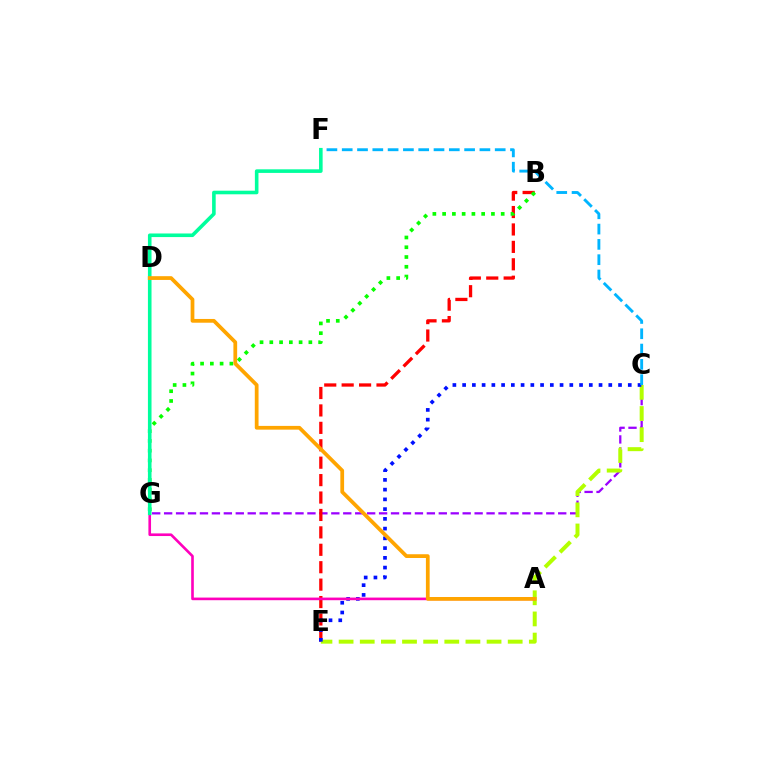{('C', 'G'): [{'color': '#9b00ff', 'line_style': 'dashed', 'thickness': 1.62}], ('B', 'E'): [{'color': '#ff0000', 'line_style': 'dashed', 'thickness': 2.37}], ('C', 'E'): [{'color': '#b3ff00', 'line_style': 'dashed', 'thickness': 2.87}, {'color': '#0010ff', 'line_style': 'dotted', 'thickness': 2.65}], ('C', 'F'): [{'color': '#00b5ff', 'line_style': 'dashed', 'thickness': 2.08}], ('B', 'G'): [{'color': '#08ff00', 'line_style': 'dotted', 'thickness': 2.65}], ('A', 'G'): [{'color': '#ff00bd', 'line_style': 'solid', 'thickness': 1.9}], ('F', 'G'): [{'color': '#00ff9d', 'line_style': 'solid', 'thickness': 2.59}], ('A', 'D'): [{'color': '#ffa500', 'line_style': 'solid', 'thickness': 2.7}]}